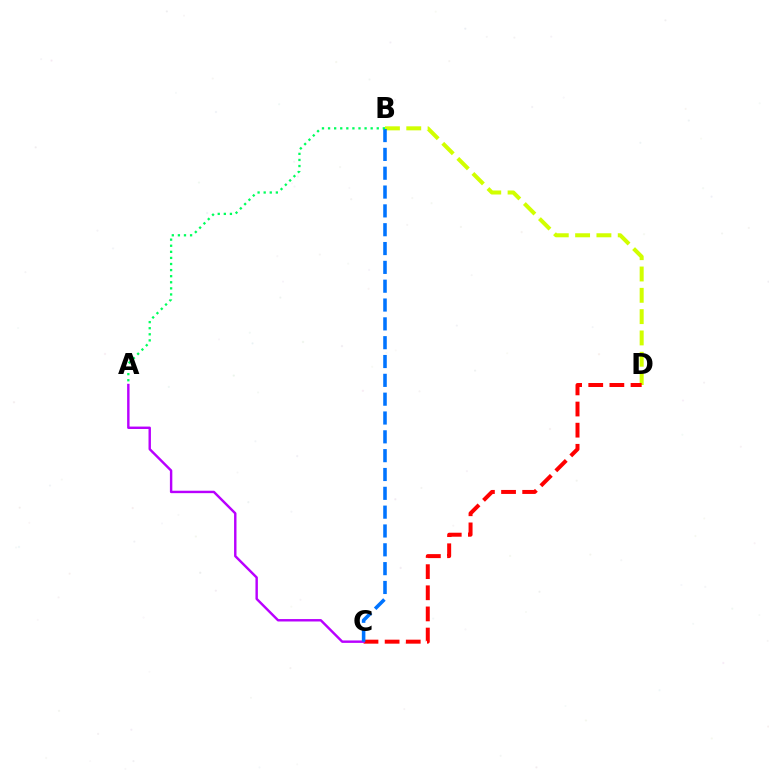{('B', 'D'): [{'color': '#d1ff00', 'line_style': 'dashed', 'thickness': 2.9}], ('C', 'D'): [{'color': '#ff0000', 'line_style': 'dashed', 'thickness': 2.87}], ('A', 'C'): [{'color': '#b900ff', 'line_style': 'solid', 'thickness': 1.75}], ('B', 'C'): [{'color': '#0074ff', 'line_style': 'dashed', 'thickness': 2.56}], ('A', 'B'): [{'color': '#00ff5c', 'line_style': 'dotted', 'thickness': 1.65}]}